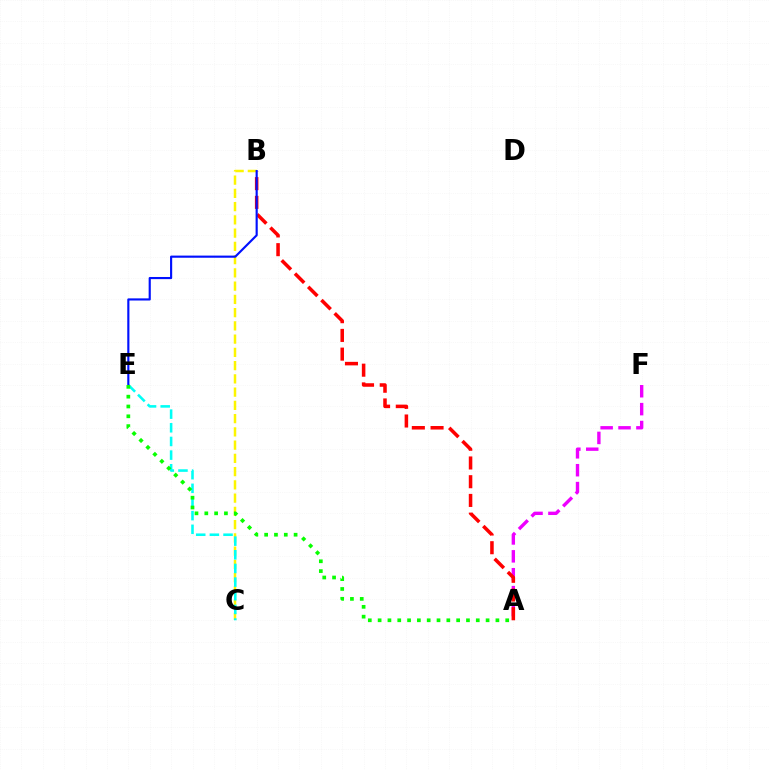{('A', 'F'): [{'color': '#ee00ff', 'line_style': 'dashed', 'thickness': 2.43}], ('A', 'B'): [{'color': '#ff0000', 'line_style': 'dashed', 'thickness': 2.54}], ('B', 'C'): [{'color': '#fcf500', 'line_style': 'dashed', 'thickness': 1.8}], ('C', 'E'): [{'color': '#00fff6', 'line_style': 'dashed', 'thickness': 1.85}], ('B', 'E'): [{'color': '#0010ff', 'line_style': 'solid', 'thickness': 1.54}], ('A', 'E'): [{'color': '#08ff00', 'line_style': 'dotted', 'thickness': 2.67}]}